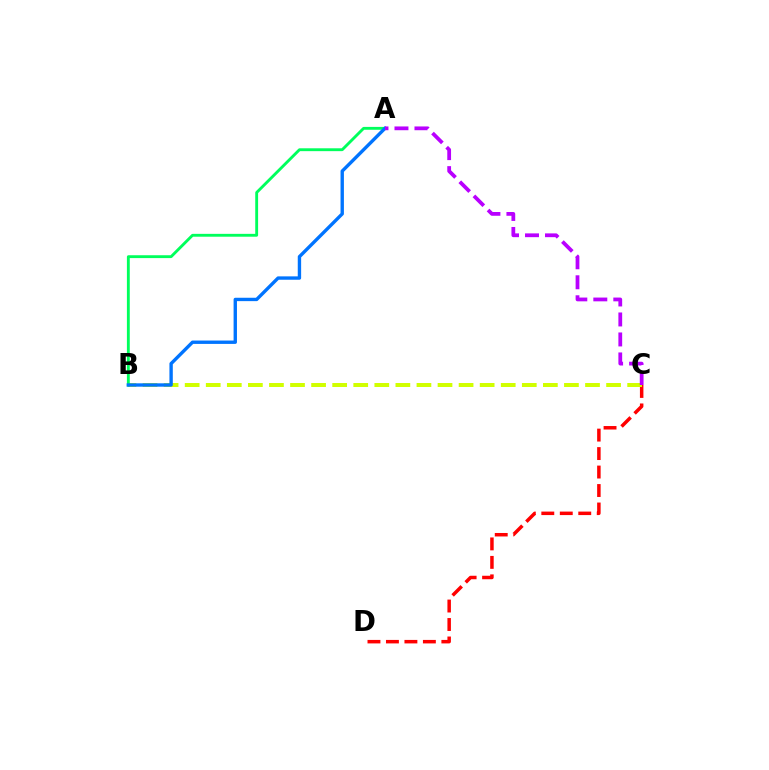{('C', 'D'): [{'color': '#ff0000', 'line_style': 'dashed', 'thickness': 2.51}], ('B', 'C'): [{'color': '#d1ff00', 'line_style': 'dashed', 'thickness': 2.86}], ('A', 'B'): [{'color': '#00ff5c', 'line_style': 'solid', 'thickness': 2.06}, {'color': '#0074ff', 'line_style': 'solid', 'thickness': 2.43}], ('A', 'C'): [{'color': '#b900ff', 'line_style': 'dashed', 'thickness': 2.72}]}